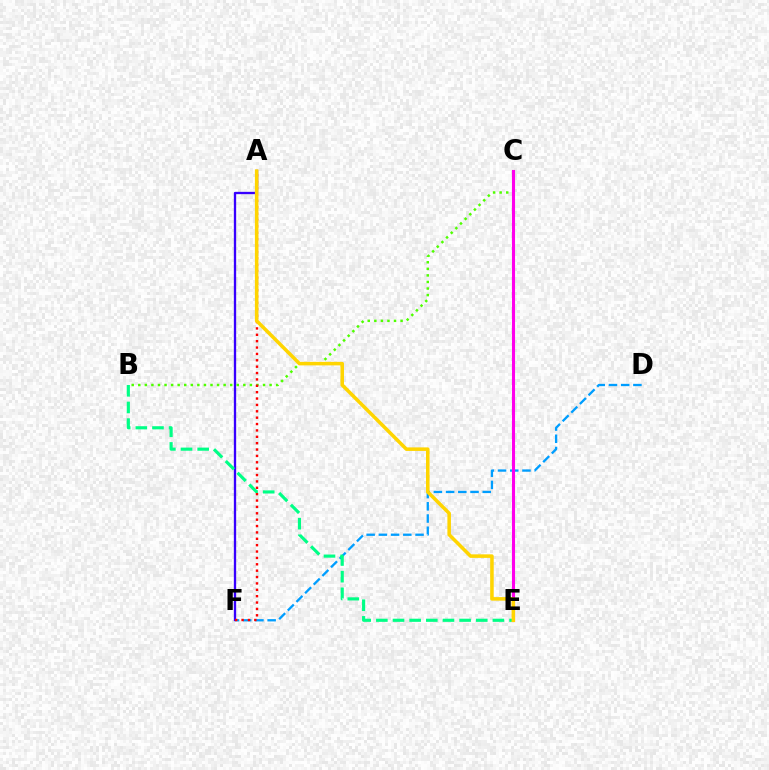{('A', 'F'): [{'color': '#3700ff', 'line_style': 'solid', 'thickness': 1.67}, {'color': '#ff0000', 'line_style': 'dotted', 'thickness': 1.73}], ('B', 'C'): [{'color': '#4fff00', 'line_style': 'dotted', 'thickness': 1.78}], ('D', 'F'): [{'color': '#009eff', 'line_style': 'dashed', 'thickness': 1.66}], ('C', 'E'): [{'color': '#ff00ed', 'line_style': 'solid', 'thickness': 2.22}], ('B', 'E'): [{'color': '#00ff86', 'line_style': 'dashed', 'thickness': 2.26}], ('A', 'E'): [{'color': '#ffd500', 'line_style': 'solid', 'thickness': 2.55}]}